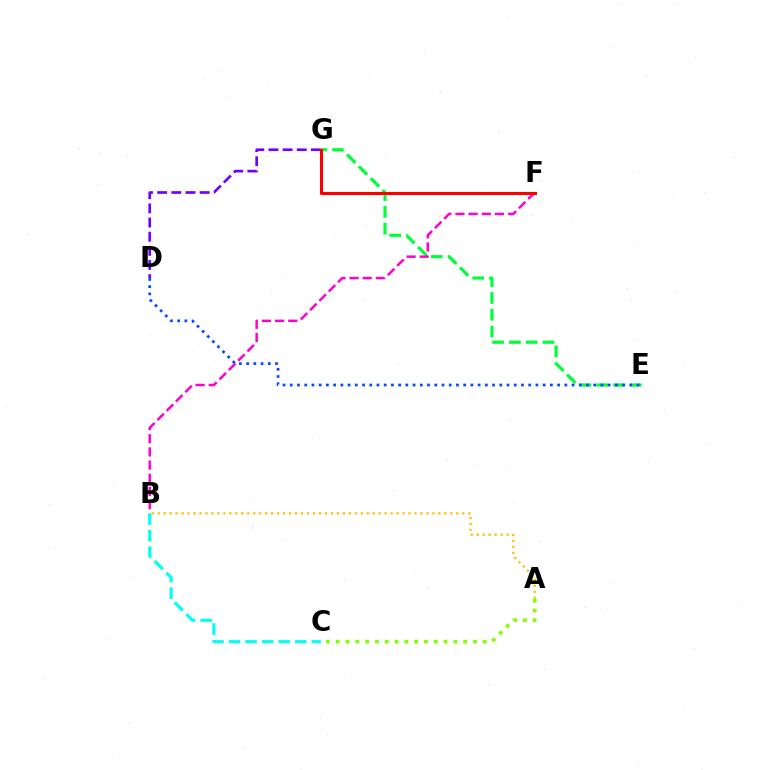{('D', 'G'): [{'color': '#7200ff', 'line_style': 'dashed', 'thickness': 1.92}], ('E', 'G'): [{'color': '#00ff39', 'line_style': 'dashed', 'thickness': 2.28}], ('A', 'C'): [{'color': '#84ff00', 'line_style': 'dotted', 'thickness': 2.66}], ('A', 'B'): [{'color': '#ffbd00', 'line_style': 'dotted', 'thickness': 1.62}], ('B', 'F'): [{'color': '#ff00cf', 'line_style': 'dashed', 'thickness': 1.79}], ('D', 'E'): [{'color': '#004bff', 'line_style': 'dotted', 'thickness': 1.96}], ('B', 'C'): [{'color': '#00fff6', 'line_style': 'dashed', 'thickness': 2.25}], ('F', 'G'): [{'color': '#ff0000', 'line_style': 'solid', 'thickness': 2.19}]}